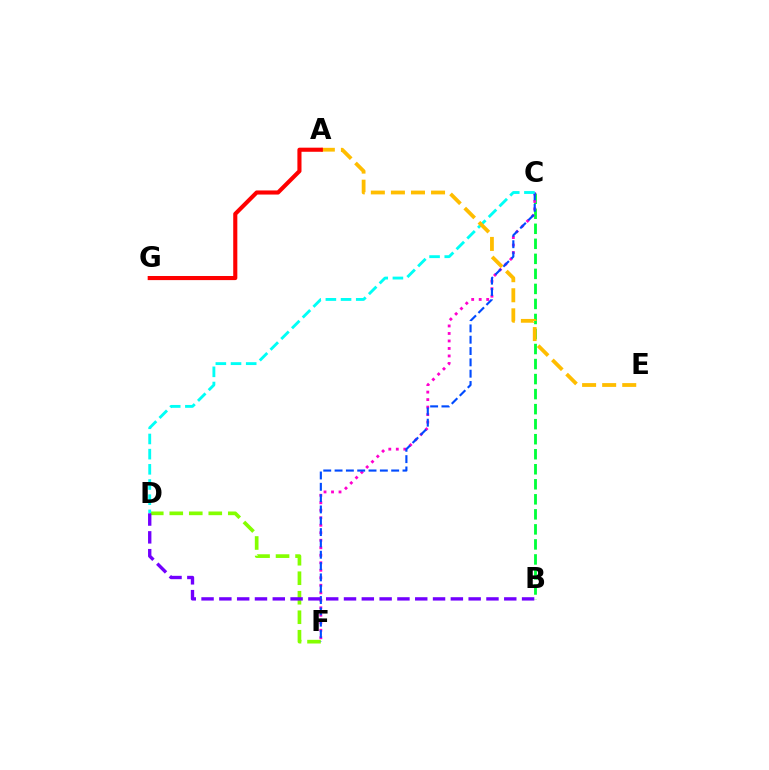{('B', 'C'): [{'color': '#00ff39', 'line_style': 'dashed', 'thickness': 2.04}], ('D', 'F'): [{'color': '#84ff00', 'line_style': 'dashed', 'thickness': 2.65}], ('C', 'F'): [{'color': '#ff00cf', 'line_style': 'dotted', 'thickness': 2.04}, {'color': '#004bff', 'line_style': 'dashed', 'thickness': 1.54}], ('C', 'D'): [{'color': '#00fff6', 'line_style': 'dashed', 'thickness': 2.06}], ('A', 'E'): [{'color': '#ffbd00', 'line_style': 'dashed', 'thickness': 2.73}], ('B', 'D'): [{'color': '#7200ff', 'line_style': 'dashed', 'thickness': 2.42}], ('A', 'G'): [{'color': '#ff0000', 'line_style': 'solid', 'thickness': 2.95}]}